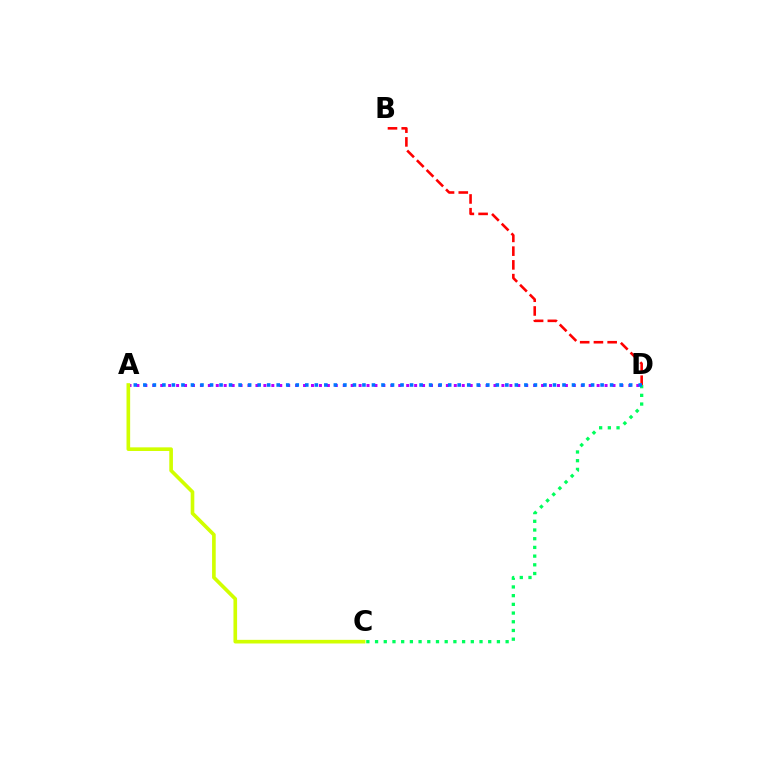{('A', 'D'): [{'color': '#b900ff', 'line_style': 'dotted', 'thickness': 2.16}, {'color': '#0074ff', 'line_style': 'dotted', 'thickness': 2.59}], ('A', 'C'): [{'color': '#d1ff00', 'line_style': 'solid', 'thickness': 2.62}], ('B', 'D'): [{'color': '#ff0000', 'line_style': 'dashed', 'thickness': 1.87}], ('C', 'D'): [{'color': '#00ff5c', 'line_style': 'dotted', 'thickness': 2.36}]}